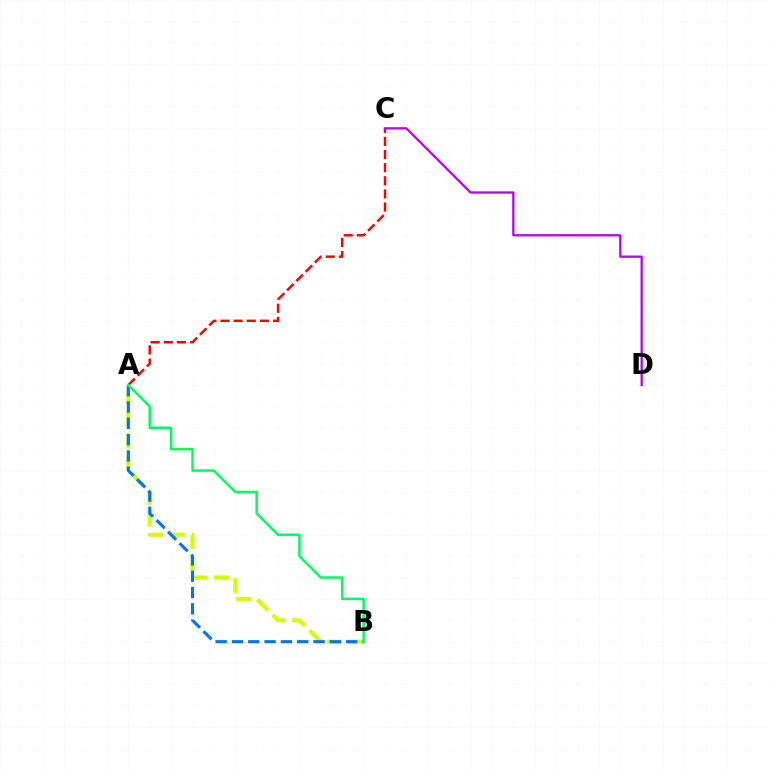{('A', 'C'): [{'color': '#ff0000', 'line_style': 'dashed', 'thickness': 1.78}], ('A', 'B'): [{'color': '#d1ff00', 'line_style': 'dashed', 'thickness': 2.95}, {'color': '#0074ff', 'line_style': 'dashed', 'thickness': 2.22}, {'color': '#00ff5c', 'line_style': 'solid', 'thickness': 1.8}], ('C', 'D'): [{'color': '#b900ff', 'line_style': 'solid', 'thickness': 1.65}]}